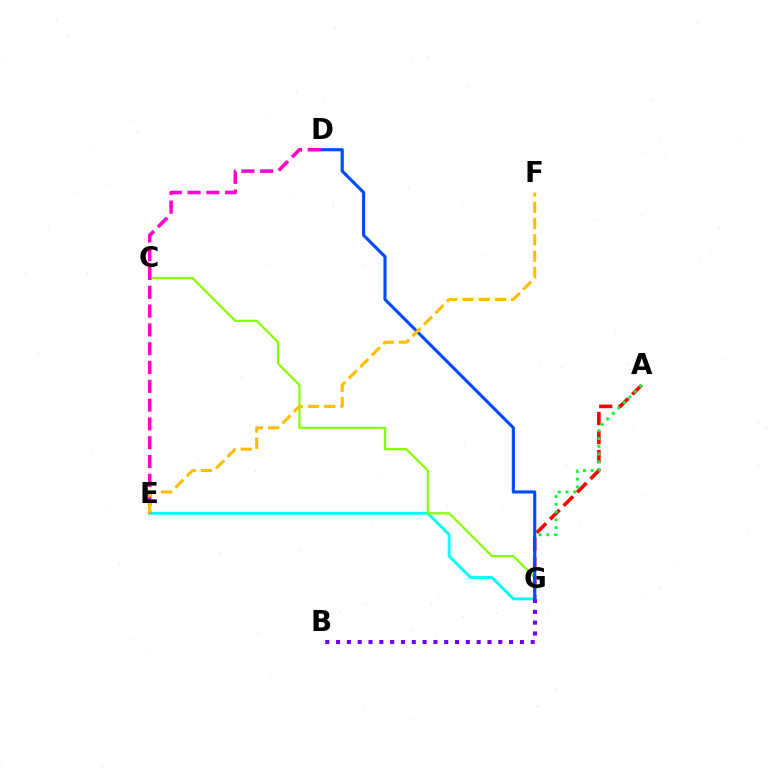{('A', 'G'): [{'color': '#ff0000', 'line_style': 'dashed', 'thickness': 2.59}, {'color': '#00ff39', 'line_style': 'dotted', 'thickness': 2.11}], ('E', 'G'): [{'color': '#00fff6', 'line_style': 'solid', 'thickness': 2.08}], ('C', 'G'): [{'color': '#84ff00', 'line_style': 'solid', 'thickness': 1.59}], ('D', 'G'): [{'color': '#004bff', 'line_style': 'solid', 'thickness': 2.25}], ('D', 'E'): [{'color': '#ff00cf', 'line_style': 'dashed', 'thickness': 2.55}], ('E', 'F'): [{'color': '#ffbd00', 'line_style': 'dashed', 'thickness': 2.21}], ('B', 'G'): [{'color': '#7200ff', 'line_style': 'dotted', 'thickness': 2.94}]}